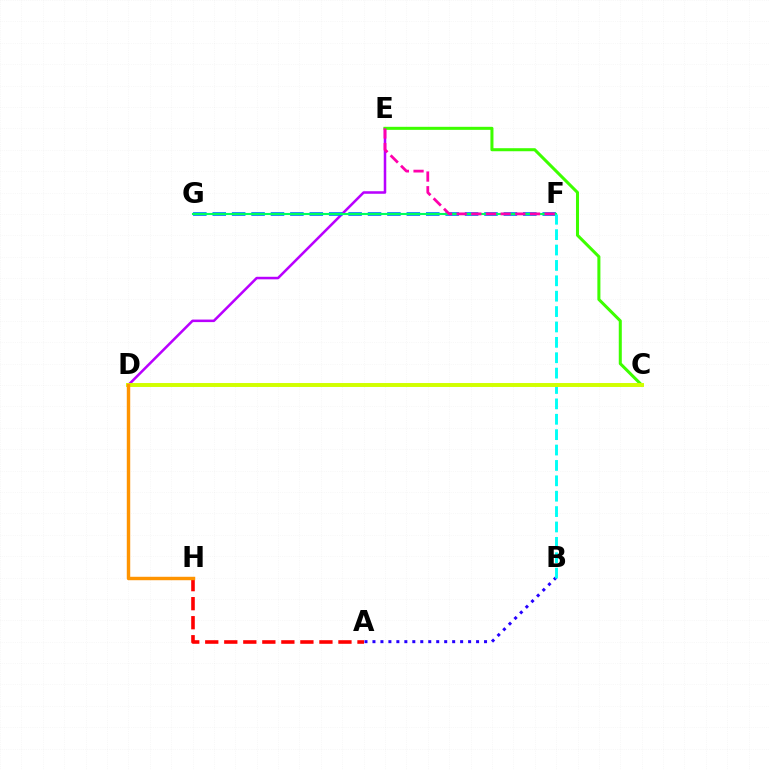{('D', 'E'): [{'color': '#b900ff', 'line_style': 'solid', 'thickness': 1.83}], ('A', 'H'): [{'color': '#ff0000', 'line_style': 'dashed', 'thickness': 2.59}], ('F', 'G'): [{'color': '#0074ff', 'line_style': 'dashed', 'thickness': 2.64}, {'color': '#00ff5c', 'line_style': 'solid', 'thickness': 1.53}], ('A', 'B'): [{'color': '#2500ff', 'line_style': 'dotted', 'thickness': 2.17}], ('B', 'F'): [{'color': '#00fff6', 'line_style': 'dashed', 'thickness': 2.09}], ('C', 'E'): [{'color': '#3dff00', 'line_style': 'solid', 'thickness': 2.19}], ('C', 'D'): [{'color': '#d1ff00', 'line_style': 'solid', 'thickness': 2.83}], ('D', 'H'): [{'color': '#ff9400', 'line_style': 'solid', 'thickness': 2.47}], ('E', 'F'): [{'color': '#ff00ac', 'line_style': 'dashed', 'thickness': 1.99}]}